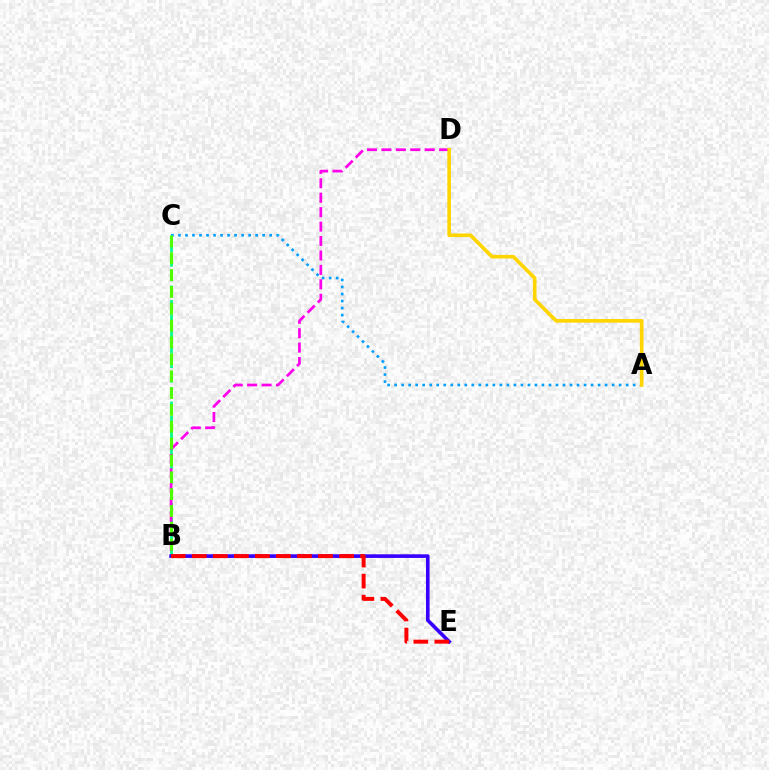{('A', 'C'): [{'color': '#009eff', 'line_style': 'dotted', 'thickness': 1.91}], ('B', 'C'): [{'color': '#00ff86', 'line_style': 'dashed', 'thickness': 1.97}, {'color': '#4fff00', 'line_style': 'dashed', 'thickness': 2.29}], ('B', 'D'): [{'color': '#ff00ed', 'line_style': 'dashed', 'thickness': 1.96}], ('B', 'E'): [{'color': '#3700ff', 'line_style': 'solid', 'thickness': 2.62}, {'color': '#ff0000', 'line_style': 'dashed', 'thickness': 2.86}], ('A', 'D'): [{'color': '#ffd500', 'line_style': 'solid', 'thickness': 2.61}]}